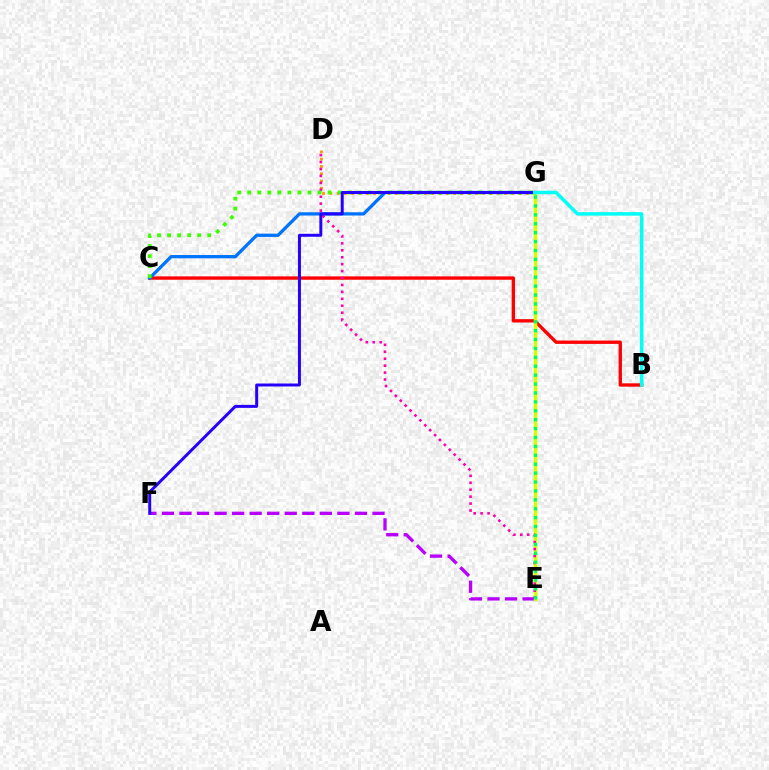{('B', 'C'): [{'color': '#ff0000', 'line_style': 'solid', 'thickness': 2.42}], ('D', 'G'): [{'color': '#ff9400', 'line_style': 'dotted', 'thickness': 1.98}], ('E', 'F'): [{'color': '#b900ff', 'line_style': 'dashed', 'thickness': 2.38}], ('E', 'G'): [{'color': '#d1ff00', 'line_style': 'solid', 'thickness': 2.48}, {'color': '#00ff5c', 'line_style': 'dotted', 'thickness': 2.42}], ('D', 'E'): [{'color': '#ff00ac', 'line_style': 'dotted', 'thickness': 1.88}], ('C', 'G'): [{'color': '#0074ff', 'line_style': 'solid', 'thickness': 2.36}, {'color': '#3dff00', 'line_style': 'dotted', 'thickness': 2.73}], ('F', 'G'): [{'color': '#2500ff', 'line_style': 'solid', 'thickness': 2.14}], ('B', 'G'): [{'color': '#00fff6', 'line_style': 'solid', 'thickness': 2.53}]}